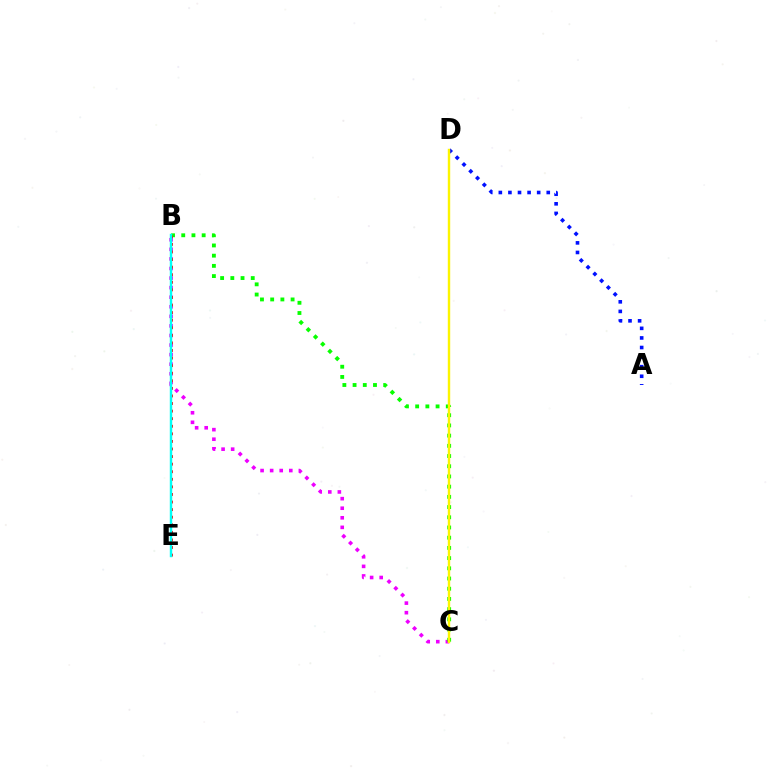{('B', 'C'): [{'color': '#ee00ff', 'line_style': 'dotted', 'thickness': 2.6}, {'color': '#08ff00', 'line_style': 'dotted', 'thickness': 2.77}], ('A', 'D'): [{'color': '#0010ff', 'line_style': 'dotted', 'thickness': 2.6}], ('B', 'E'): [{'color': '#ff0000', 'line_style': 'dotted', 'thickness': 2.06}, {'color': '#00fff6', 'line_style': 'solid', 'thickness': 1.74}], ('C', 'D'): [{'color': '#fcf500', 'line_style': 'solid', 'thickness': 1.73}]}